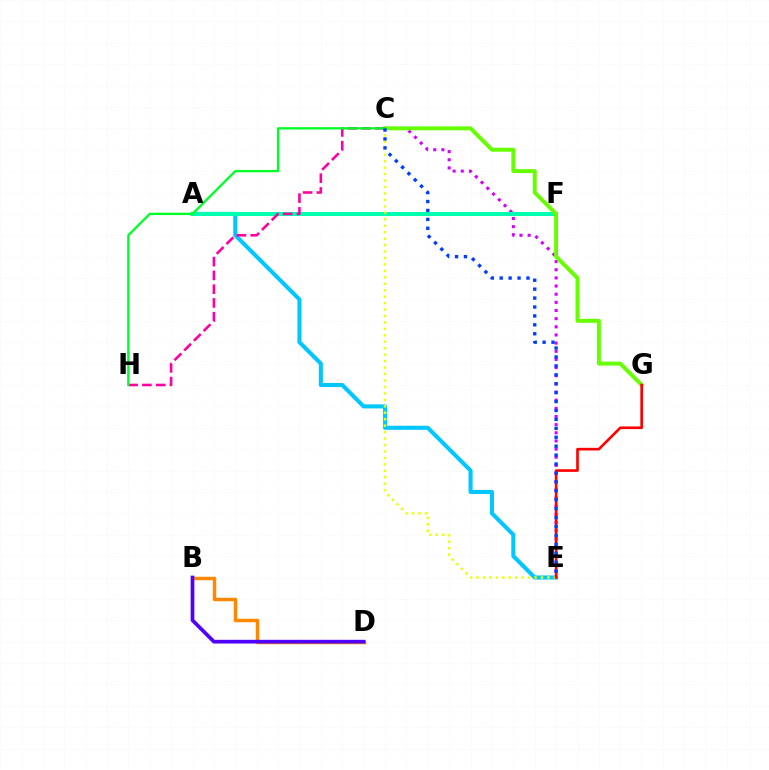{('B', 'D'): [{'color': '#ff8800', 'line_style': 'solid', 'thickness': 2.5}, {'color': '#4f00ff', 'line_style': 'solid', 'thickness': 2.67}], ('C', 'E'): [{'color': '#d600ff', 'line_style': 'dotted', 'thickness': 2.21}, {'color': '#eeff00', 'line_style': 'dotted', 'thickness': 1.75}, {'color': '#003fff', 'line_style': 'dotted', 'thickness': 2.42}], ('A', 'E'): [{'color': '#00c7ff', 'line_style': 'solid', 'thickness': 2.93}], ('A', 'F'): [{'color': '#00ffaf', 'line_style': 'solid', 'thickness': 2.88}], ('C', 'G'): [{'color': '#66ff00', 'line_style': 'solid', 'thickness': 2.85}], ('C', 'H'): [{'color': '#ff00a0', 'line_style': 'dashed', 'thickness': 1.87}, {'color': '#00ff27', 'line_style': 'solid', 'thickness': 1.67}], ('E', 'G'): [{'color': '#ff0000', 'line_style': 'solid', 'thickness': 1.9}]}